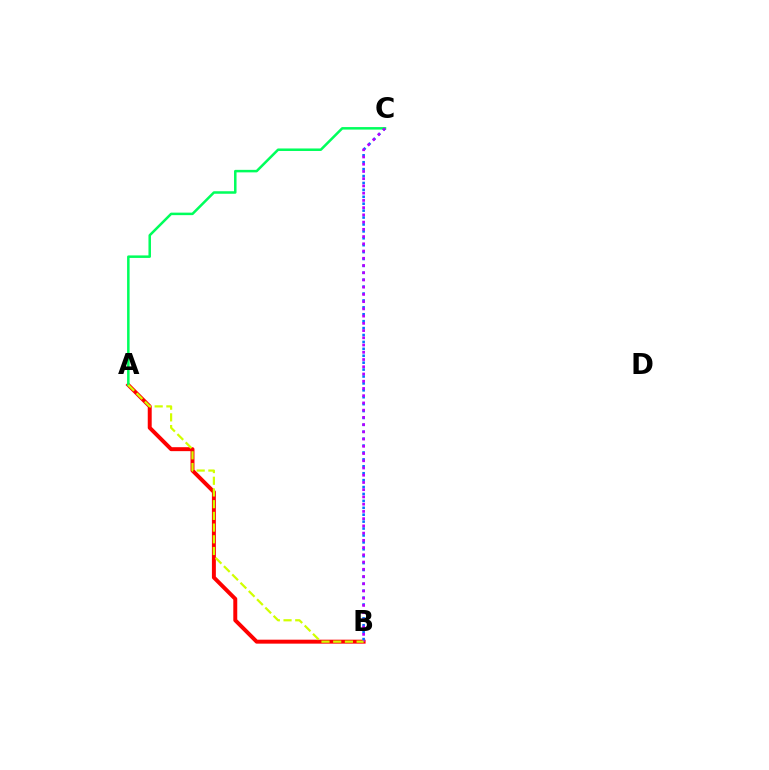{('A', 'B'): [{'color': '#ff0000', 'line_style': 'solid', 'thickness': 2.85}, {'color': '#d1ff00', 'line_style': 'dashed', 'thickness': 1.59}], ('B', 'C'): [{'color': '#0074ff', 'line_style': 'dotted', 'thickness': 1.88}, {'color': '#b900ff', 'line_style': 'dotted', 'thickness': 1.97}], ('A', 'C'): [{'color': '#00ff5c', 'line_style': 'solid', 'thickness': 1.81}]}